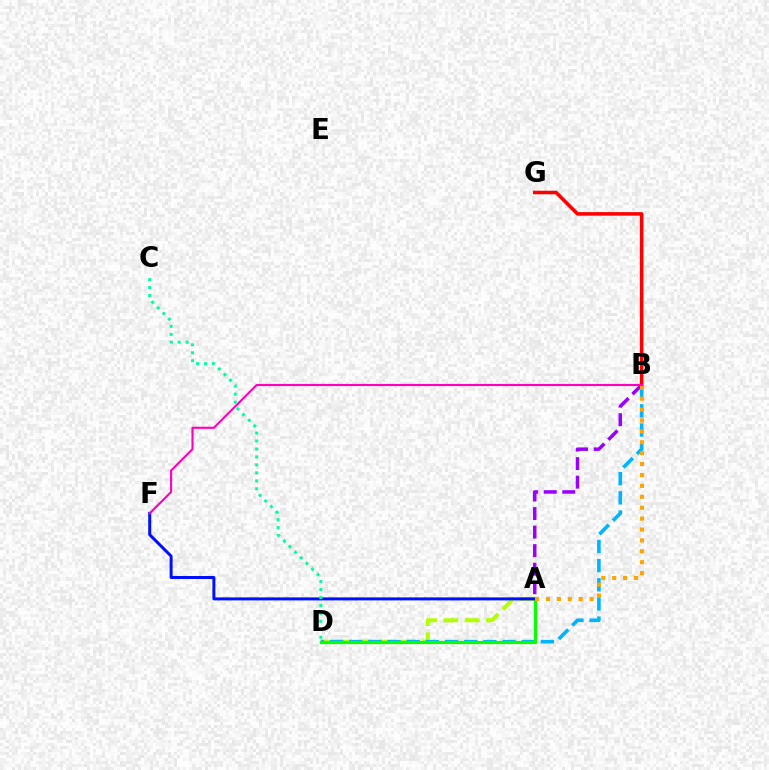{('B', 'G'): [{'color': '#ff0000', 'line_style': 'solid', 'thickness': 2.56}], ('A', 'D'): [{'color': '#b3ff00', 'line_style': 'dashed', 'thickness': 2.9}, {'color': '#08ff00', 'line_style': 'solid', 'thickness': 2.3}], ('B', 'D'): [{'color': '#00b5ff', 'line_style': 'dashed', 'thickness': 2.6}], ('A', 'B'): [{'color': '#9b00ff', 'line_style': 'dashed', 'thickness': 2.52}, {'color': '#ffa500', 'line_style': 'dotted', 'thickness': 2.96}], ('A', 'F'): [{'color': '#0010ff', 'line_style': 'solid', 'thickness': 2.17}], ('C', 'D'): [{'color': '#00ff9d', 'line_style': 'dotted', 'thickness': 2.16}], ('B', 'F'): [{'color': '#ff00bd', 'line_style': 'solid', 'thickness': 1.53}]}